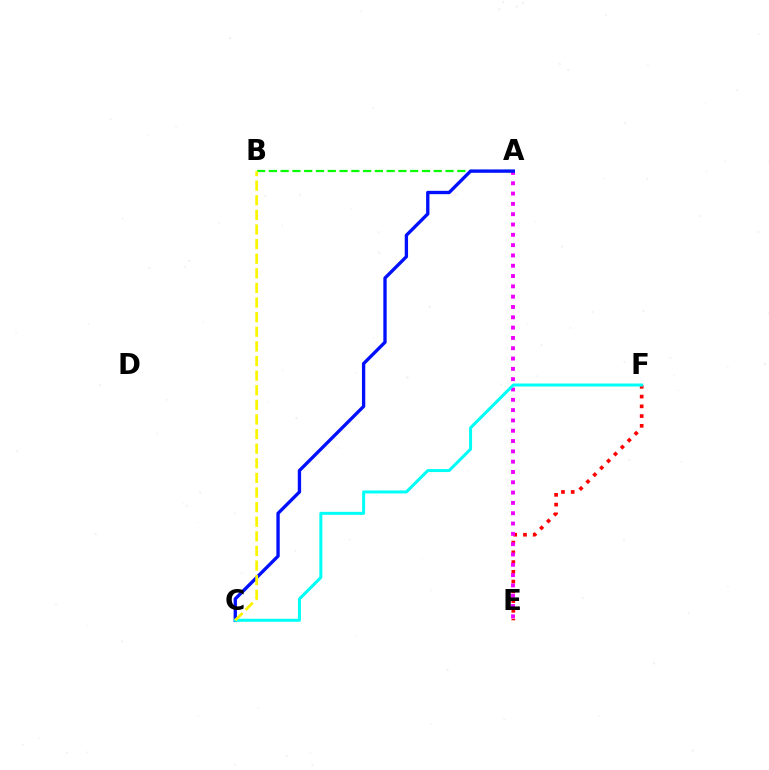{('E', 'F'): [{'color': '#ff0000', 'line_style': 'dotted', 'thickness': 2.65}], ('A', 'B'): [{'color': '#08ff00', 'line_style': 'dashed', 'thickness': 1.6}], ('A', 'E'): [{'color': '#ee00ff', 'line_style': 'dotted', 'thickness': 2.8}], ('A', 'C'): [{'color': '#0010ff', 'line_style': 'solid', 'thickness': 2.4}], ('C', 'F'): [{'color': '#00fff6', 'line_style': 'solid', 'thickness': 2.16}], ('B', 'C'): [{'color': '#fcf500', 'line_style': 'dashed', 'thickness': 1.99}]}